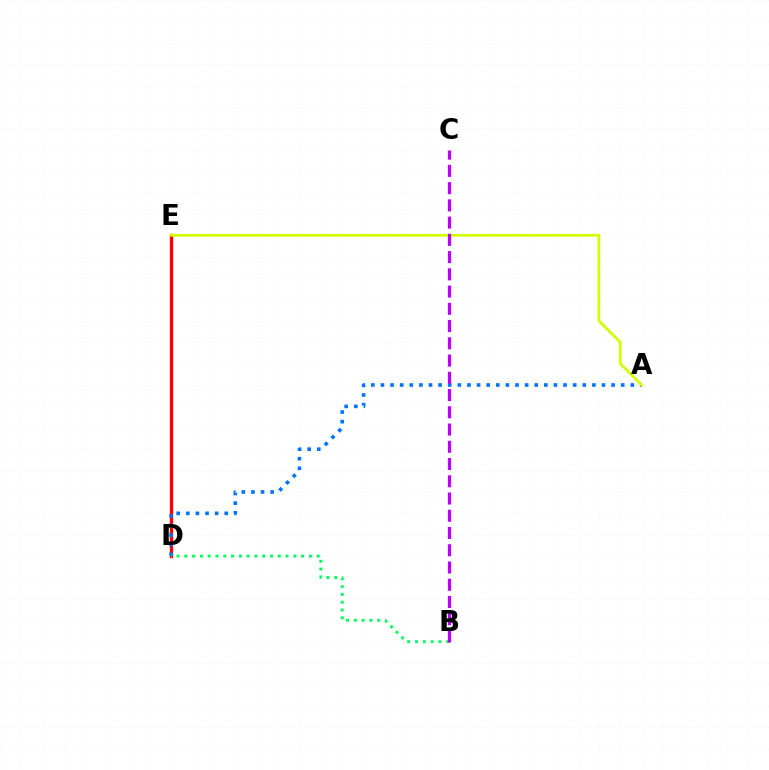{('D', 'E'): [{'color': '#ff0000', 'line_style': 'solid', 'thickness': 2.35}], ('A', 'D'): [{'color': '#0074ff', 'line_style': 'dotted', 'thickness': 2.61}], ('B', 'D'): [{'color': '#00ff5c', 'line_style': 'dotted', 'thickness': 2.12}], ('A', 'E'): [{'color': '#d1ff00', 'line_style': 'solid', 'thickness': 1.98}], ('B', 'C'): [{'color': '#b900ff', 'line_style': 'dashed', 'thickness': 2.34}]}